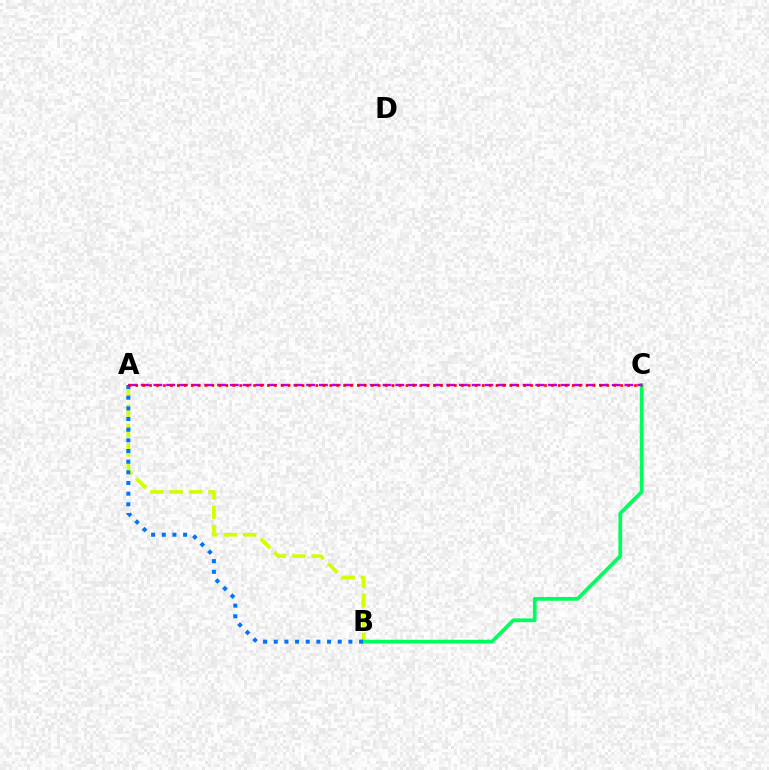{('A', 'B'): [{'color': '#d1ff00', 'line_style': 'dashed', 'thickness': 2.63}, {'color': '#0074ff', 'line_style': 'dotted', 'thickness': 2.9}], ('B', 'C'): [{'color': '#00ff5c', 'line_style': 'solid', 'thickness': 2.7}], ('A', 'C'): [{'color': '#b900ff', 'line_style': 'dashed', 'thickness': 1.73}, {'color': '#ff0000', 'line_style': 'dotted', 'thickness': 1.88}]}